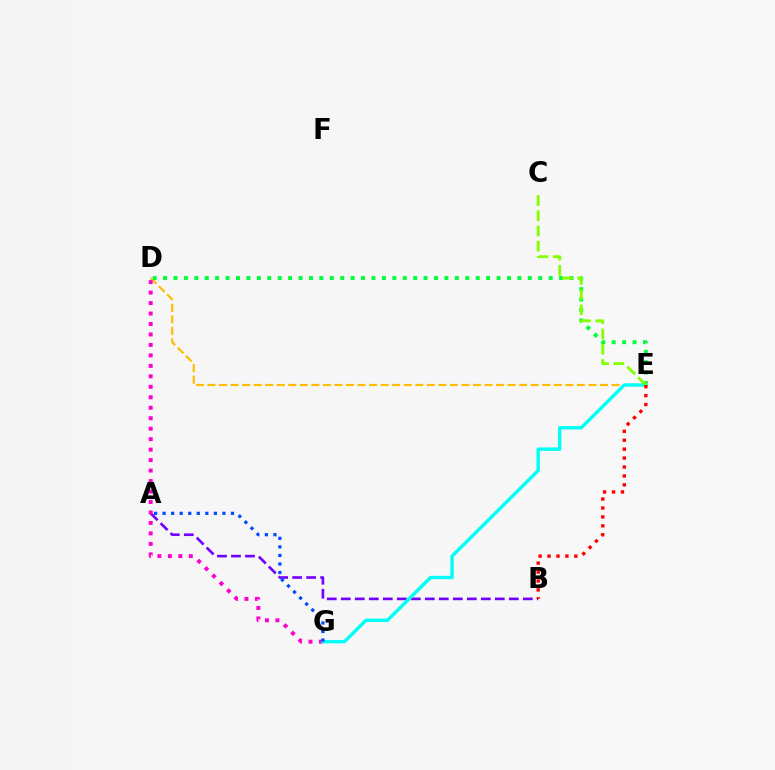{('D', 'E'): [{'color': '#ffbd00', 'line_style': 'dashed', 'thickness': 1.57}, {'color': '#00ff39', 'line_style': 'dotted', 'thickness': 2.83}], ('A', 'B'): [{'color': '#7200ff', 'line_style': 'dashed', 'thickness': 1.9}], ('D', 'G'): [{'color': '#ff00cf', 'line_style': 'dotted', 'thickness': 2.84}], ('E', 'G'): [{'color': '#00fff6', 'line_style': 'solid', 'thickness': 2.45}], ('C', 'E'): [{'color': '#84ff00', 'line_style': 'dashed', 'thickness': 2.07}], ('A', 'G'): [{'color': '#004bff', 'line_style': 'dotted', 'thickness': 2.32}], ('B', 'E'): [{'color': '#ff0000', 'line_style': 'dotted', 'thickness': 2.43}]}